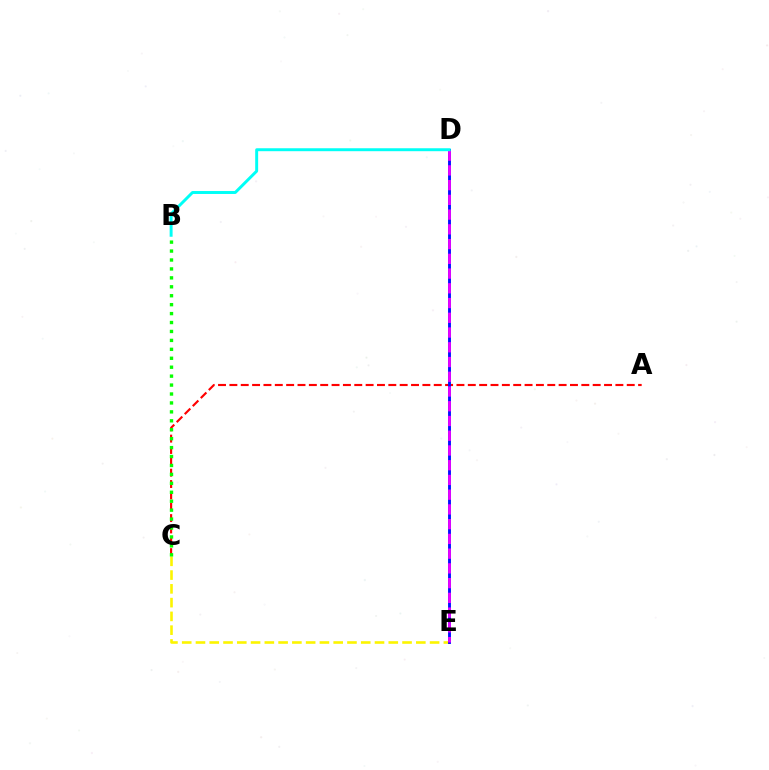{('A', 'C'): [{'color': '#ff0000', 'line_style': 'dashed', 'thickness': 1.54}], ('C', 'E'): [{'color': '#fcf500', 'line_style': 'dashed', 'thickness': 1.87}], ('D', 'E'): [{'color': '#0010ff', 'line_style': 'solid', 'thickness': 2.07}, {'color': '#ee00ff', 'line_style': 'dashed', 'thickness': 2.0}], ('B', 'D'): [{'color': '#00fff6', 'line_style': 'solid', 'thickness': 2.12}], ('B', 'C'): [{'color': '#08ff00', 'line_style': 'dotted', 'thickness': 2.43}]}